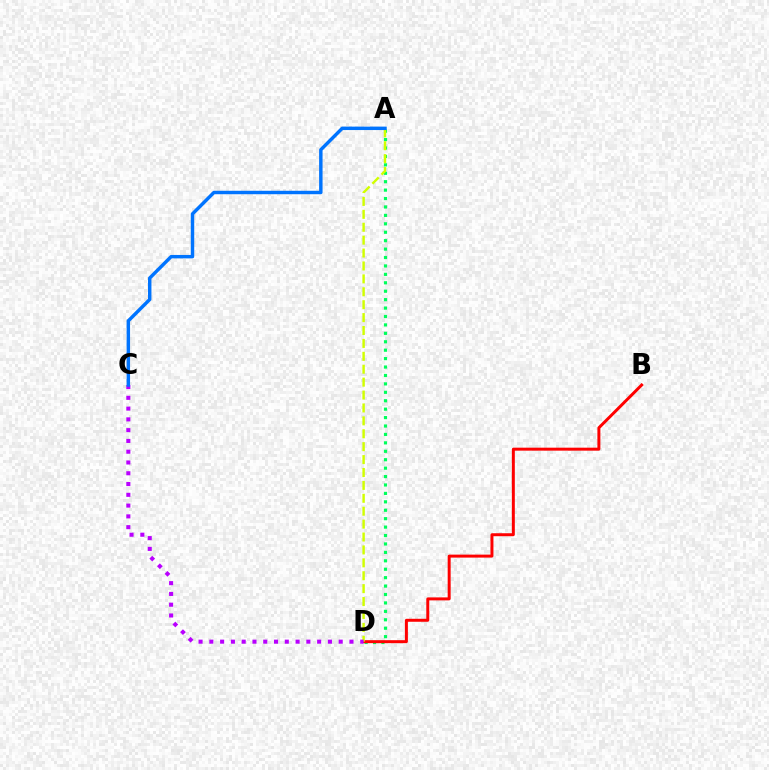{('A', 'D'): [{'color': '#00ff5c', 'line_style': 'dotted', 'thickness': 2.29}, {'color': '#d1ff00', 'line_style': 'dashed', 'thickness': 1.75}], ('B', 'D'): [{'color': '#ff0000', 'line_style': 'solid', 'thickness': 2.14}], ('C', 'D'): [{'color': '#b900ff', 'line_style': 'dotted', 'thickness': 2.93}], ('A', 'C'): [{'color': '#0074ff', 'line_style': 'solid', 'thickness': 2.47}]}